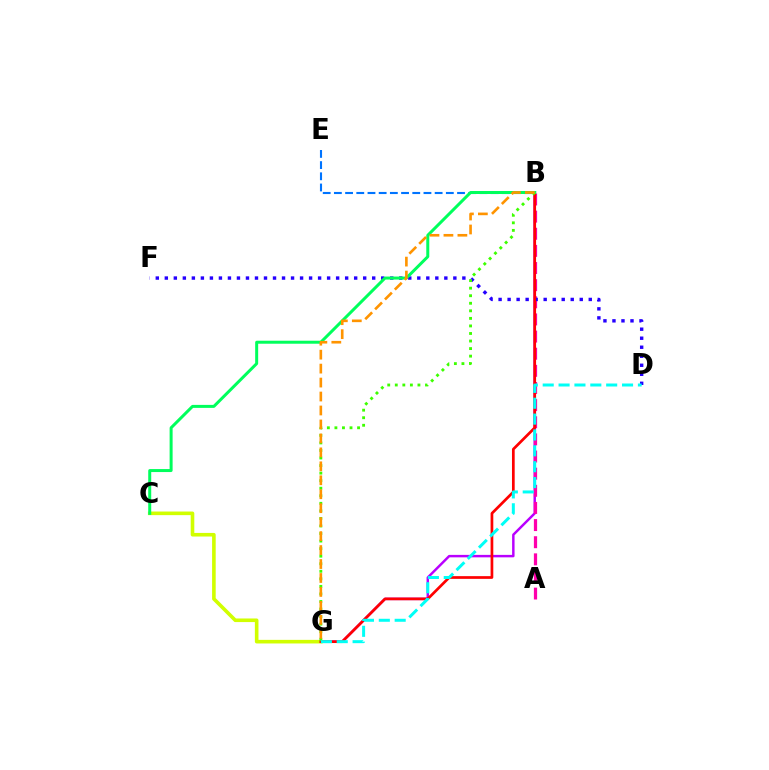{('B', 'G'): [{'color': '#b900ff', 'line_style': 'solid', 'thickness': 1.77}, {'color': '#ff0000', 'line_style': 'solid', 'thickness': 1.95}, {'color': '#3dff00', 'line_style': 'dotted', 'thickness': 2.05}, {'color': '#ff9400', 'line_style': 'dashed', 'thickness': 1.9}], ('A', 'B'): [{'color': '#ff00ac', 'line_style': 'dashed', 'thickness': 2.33}], ('B', 'E'): [{'color': '#0074ff', 'line_style': 'dashed', 'thickness': 1.52}], ('D', 'F'): [{'color': '#2500ff', 'line_style': 'dotted', 'thickness': 2.45}], ('C', 'G'): [{'color': '#d1ff00', 'line_style': 'solid', 'thickness': 2.6}], ('B', 'C'): [{'color': '#00ff5c', 'line_style': 'solid', 'thickness': 2.16}], ('D', 'G'): [{'color': '#00fff6', 'line_style': 'dashed', 'thickness': 2.16}]}